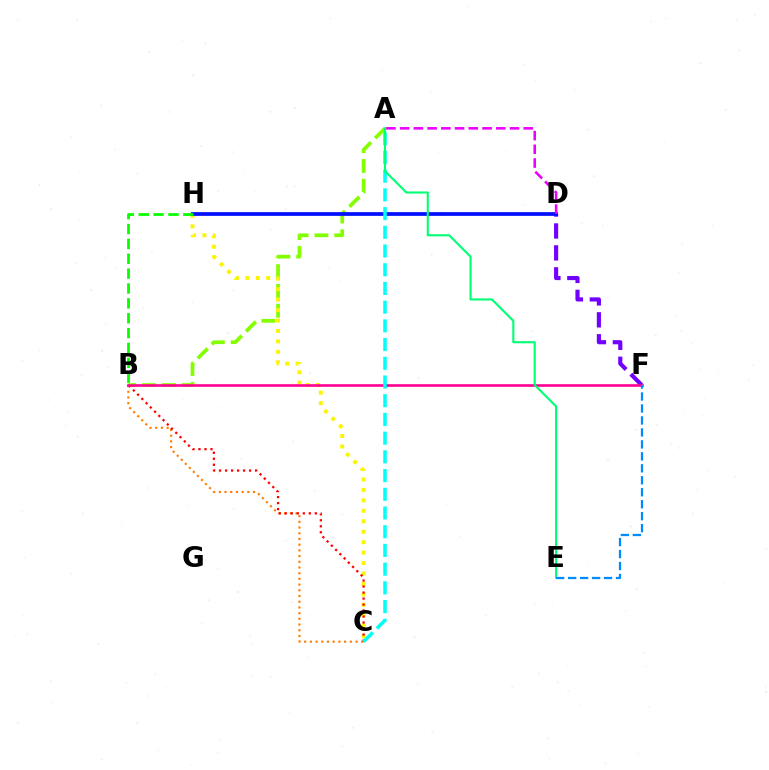{('B', 'C'): [{'color': '#ff7c00', 'line_style': 'dotted', 'thickness': 1.55}, {'color': '#ff0000', 'line_style': 'dotted', 'thickness': 1.63}], ('A', 'B'): [{'color': '#84ff00', 'line_style': 'dashed', 'thickness': 2.69}], ('D', 'F'): [{'color': '#7200ff', 'line_style': 'dashed', 'thickness': 2.98}], ('C', 'H'): [{'color': '#fcf500', 'line_style': 'dotted', 'thickness': 2.84}], ('D', 'H'): [{'color': '#0010ff', 'line_style': 'solid', 'thickness': 2.7}], ('B', 'F'): [{'color': '#ff0094', 'line_style': 'solid', 'thickness': 1.89}], ('A', 'C'): [{'color': '#00fff6', 'line_style': 'dashed', 'thickness': 2.54}], ('A', 'D'): [{'color': '#ee00ff', 'line_style': 'dashed', 'thickness': 1.87}], ('A', 'E'): [{'color': '#00ff74', 'line_style': 'solid', 'thickness': 1.52}], ('B', 'H'): [{'color': '#08ff00', 'line_style': 'dashed', 'thickness': 2.02}], ('E', 'F'): [{'color': '#008cff', 'line_style': 'dashed', 'thickness': 1.63}]}